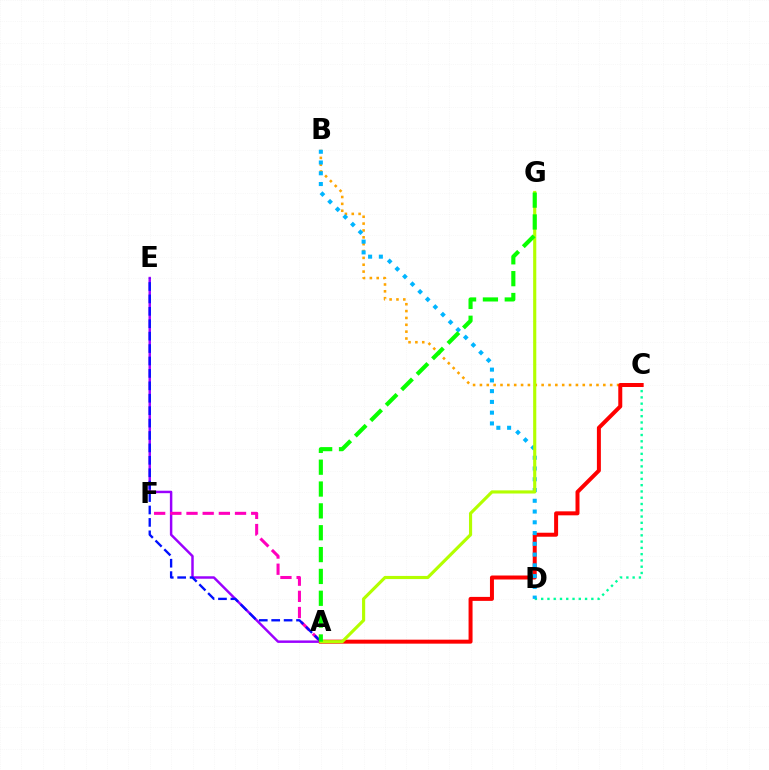{('B', 'C'): [{'color': '#ffa500', 'line_style': 'dotted', 'thickness': 1.86}], ('A', 'E'): [{'color': '#9b00ff', 'line_style': 'solid', 'thickness': 1.77}, {'color': '#0010ff', 'line_style': 'dashed', 'thickness': 1.69}], ('C', 'D'): [{'color': '#00ff9d', 'line_style': 'dotted', 'thickness': 1.7}], ('A', 'F'): [{'color': '#ff00bd', 'line_style': 'dashed', 'thickness': 2.2}], ('A', 'C'): [{'color': '#ff0000', 'line_style': 'solid', 'thickness': 2.87}], ('B', 'D'): [{'color': '#00b5ff', 'line_style': 'dotted', 'thickness': 2.92}], ('A', 'G'): [{'color': '#b3ff00', 'line_style': 'solid', 'thickness': 2.26}, {'color': '#08ff00', 'line_style': 'dashed', 'thickness': 2.97}]}